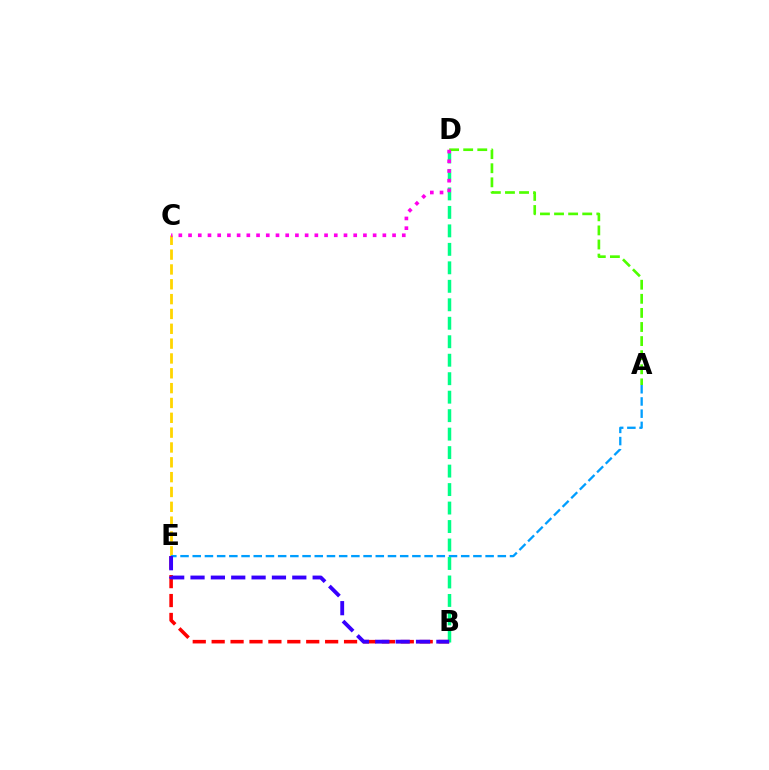{('C', 'E'): [{'color': '#ffd500', 'line_style': 'dashed', 'thickness': 2.02}], ('A', 'E'): [{'color': '#009eff', 'line_style': 'dashed', 'thickness': 1.66}], ('B', 'D'): [{'color': '#00ff86', 'line_style': 'dashed', 'thickness': 2.51}], ('B', 'E'): [{'color': '#ff0000', 'line_style': 'dashed', 'thickness': 2.57}, {'color': '#3700ff', 'line_style': 'dashed', 'thickness': 2.77}], ('A', 'D'): [{'color': '#4fff00', 'line_style': 'dashed', 'thickness': 1.91}], ('C', 'D'): [{'color': '#ff00ed', 'line_style': 'dotted', 'thickness': 2.64}]}